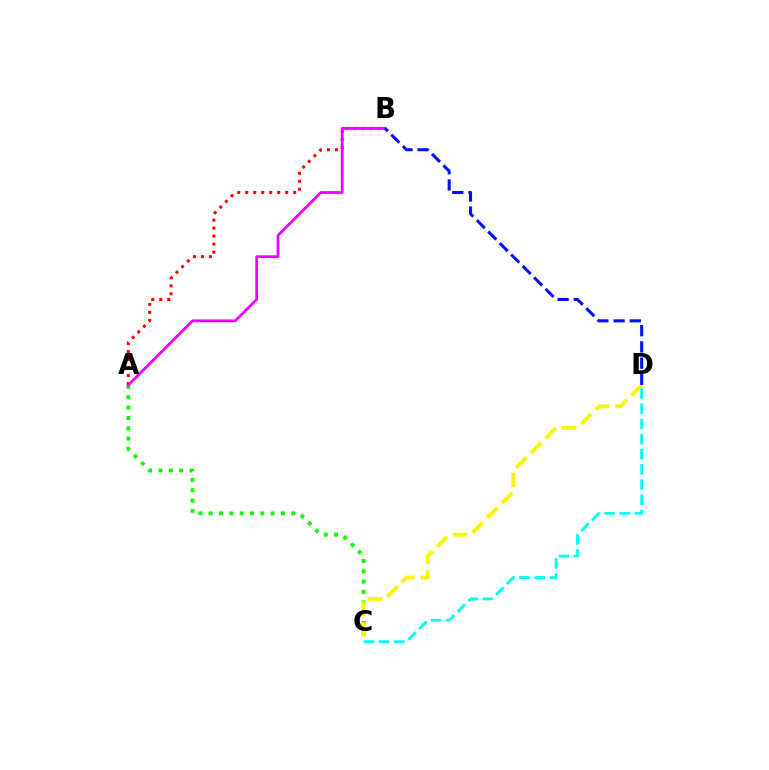{('A', 'B'): [{'color': '#ff0000', 'line_style': 'dotted', 'thickness': 2.17}, {'color': '#ee00ff', 'line_style': 'solid', 'thickness': 1.99}], ('A', 'C'): [{'color': '#08ff00', 'line_style': 'dotted', 'thickness': 2.81}], ('C', 'D'): [{'color': '#fcf500', 'line_style': 'dashed', 'thickness': 2.82}, {'color': '#00fff6', 'line_style': 'dashed', 'thickness': 2.06}], ('B', 'D'): [{'color': '#0010ff', 'line_style': 'dashed', 'thickness': 2.2}]}